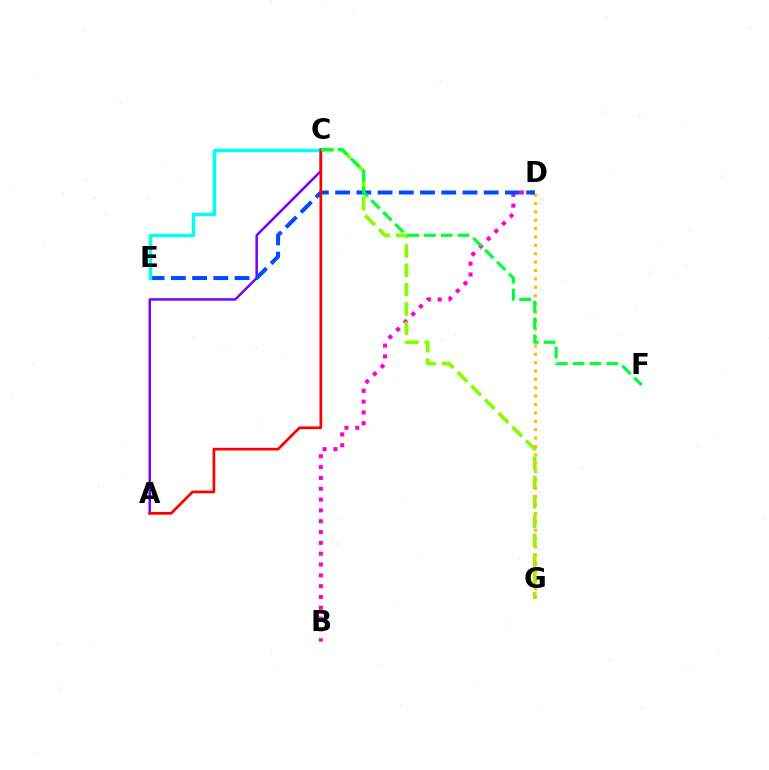{('B', 'D'): [{'color': '#ff00cf', 'line_style': 'dotted', 'thickness': 2.94}], ('A', 'C'): [{'color': '#7200ff', 'line_style': 'solid', 'thickness': 1.78}, {'color': '#ff0000', 'line_style': 'solid', 'thickness': 1.96}], ('C', 'G'): [{'color': '#84ff00', 'line_style': 'dashed', 'thickness': 2.63}], ('D', 'G'): [{'color': '#ffbd00', 'line_style': 'dotted', 'thickness': 2.28}], ('D', 'E'): [{'color': '#004bff', 'line_style': 'dashed', 'thickness': 2.88}], ('C', 'E'): [{'color': '#00fff6', 'line_style': 'solid', 'thickness': 2.49}], ('C', 'F'): [{'color': '#00ff39', 'line_style': 'dashed', 'thickness': 2.28}]}